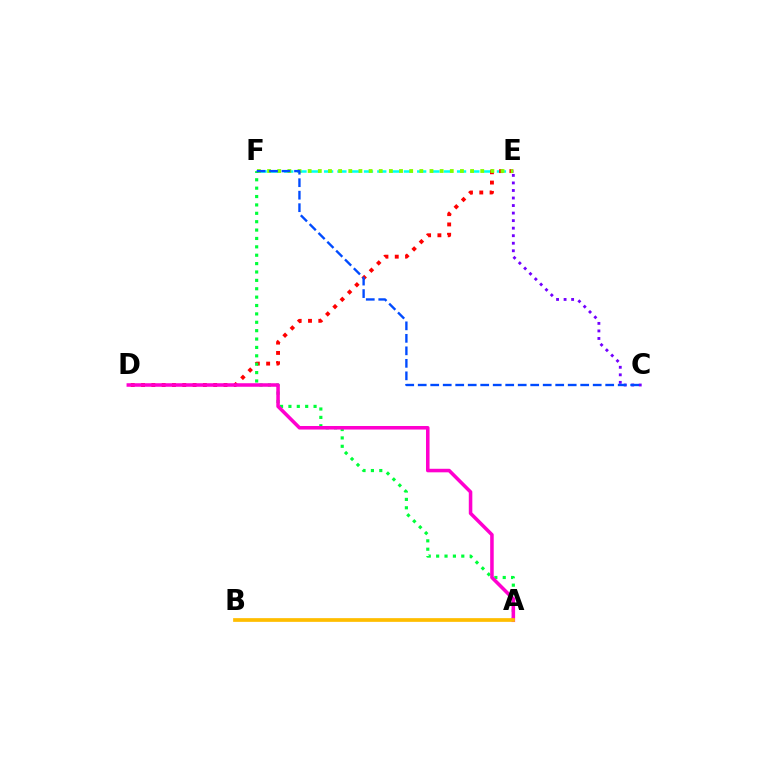{('E', 'F'): [{'color': '#00fff6', 'line_style': 'dashed', 'thickness': 1.81}, {'color': '#84ff00', 'line_style': 'dotted', 'thickness': 2.76}], ('C', 'E'): [{'color': '#7200ff', 'line_style': 'dotted', 'thickness': 2.05}], ('D', 'E'): [{'color': '#ff0000', 'line_style': 'dotted', 'thickness': 2.8}], ('A', 'F'): [{'color': '#00ff39', 'line_style': 'dotted', 'thickness': 2.28}], ('A', 'D'): [{'color': '#ff00cf', 'line_style': 'solid', 'thickness': 2.55}], ('C', 'F'): [{'color': '#004bff', 'line_style': 'dashed', 'thickness': 1.7}], ('A', 'B'): [{'color': '#ffbd00', 'line_style': 'solid', 'thickness': 2.68}]}